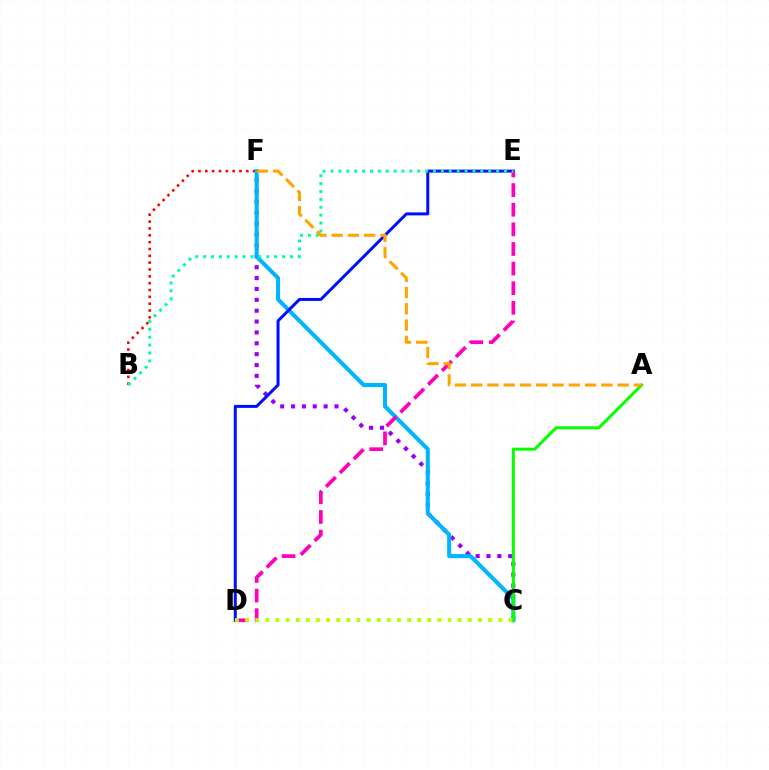{('C', 'F'): [{'color': '#9b00ff', 'line_style': 'dotted', 'thickness': 2.95}, {'color': '#00b5ff', 'line_style': 'solid', 'thickness': 2.92}], ('B', 'F'): [{'color': '#ff0000', 'line_style': 'dotted', 'thickness': 1.86}], ('D', 'E'): [{'color': '#0010ff', 'line_style': 'solid', 'thickness': 2.16}, {'color': '#ff00bd', 'line_style': 'dashed', 'thickness': 2.67}], ('A', 'C'): [{'color': '#08ff00', 'line_style': 'solid', 'thickness': 2.18}], ('B', 'E'): [{'color': '#00ff9d', 'line_style': 'dotted', 'thickness': 2.14}], ('C', 'D'): [{'color': '#b3ff00', 'line_style': 'dotted', 'thickness': 2.75}], ('A', 'F'): [{'color': '#ffa500', 'line_style': 'dashed', 'thickness': 2.21}]}